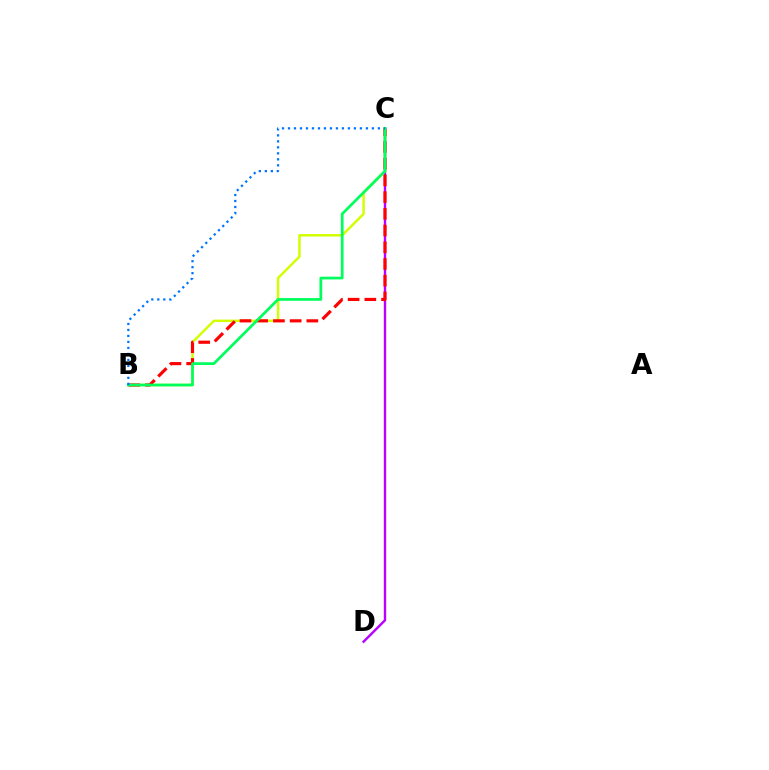{('C', 'D'): [{'color': '#b900ff', 'line_style': 'solid', 'thickness': 1.73}], ('B', 'C'): [{'color': '#d1ff00', 'line_style': 'solid', 'thickness': 1.76}, {'color': '#ff0000', 'line_style': 'dashed', 'thickness': 2.27}, {'color': '#00ff5c', 'line_style': 'solid', 'thickness': 1.97}, {'color': '#0074ff', 'line_style': 'dotted', 'thickness': 1.63}]}